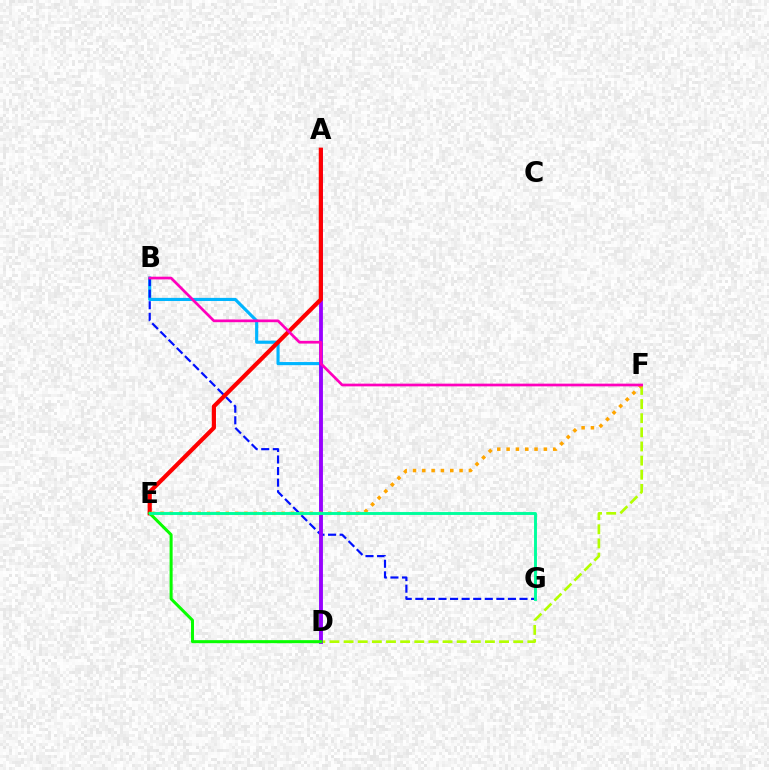{('B', 'D'): [{'color': '#00b5ff', 'line_style': 'solid', 'thickness': 2.26}], ('D', 'F'): [{'color': '#b3ff00', 'line_style': 'dashed', 'thickness': 1.92}], ('B', 'G'): [{'color': '#0010ff', 'line_style': 'dashed', 'thickness': 1.57}], ('A', 'D'): [{'color': '#9b00ff', 'line_style': 'solid', 'thickness': 2.75}], ('A', 'E'): [{'color': '#ff0000', 'line_style': 'solid', 'thickness': 3.0}], ('D', 'E'): [{'color': '#08ff00', 'line_style': 'solid', 'thickness': 2.18}], ('E', 'F'): [{'color': '#ffa500', 'line_style': 'dotted', 'thickness': 2.53}], ('B', 'F'): [{'color': '#ff00bd', 'line_style': 'solid', 'thickness': 1.95}], ('E', 'G'): [{'color': '#00ff9d', 'line_style': 'solid', 'thickness': 2.09}]}